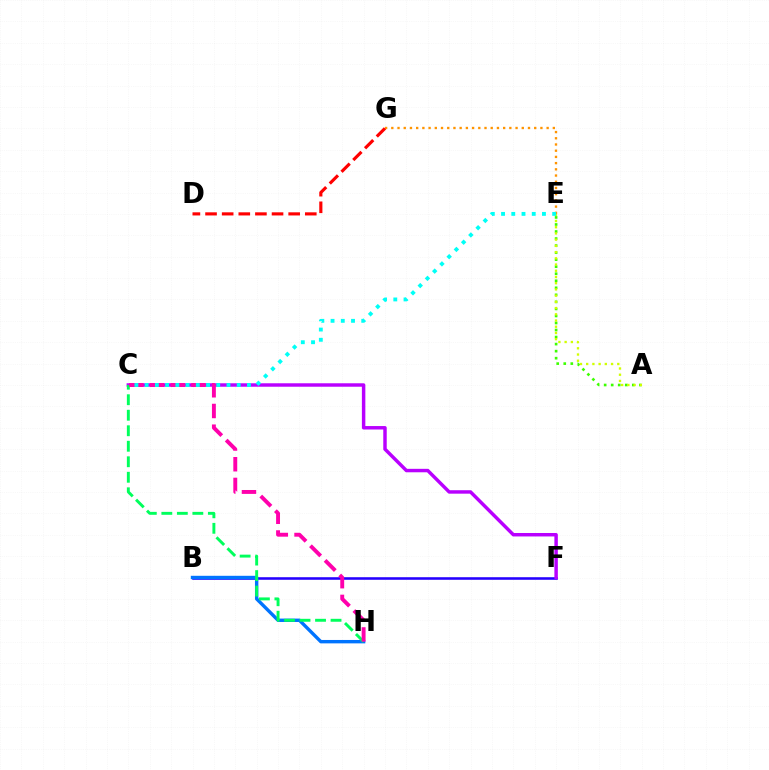{('A', 'E'): [{'color': '#3dff00', 'line_style': 'dotted', 'thickness': 1.91}, {'color': '#d1ff00', 'line_style': 'dotted', 'thickness': 1.69}], ('B', 'F'): [{'color': '#2500ff', 'line_style': 'solid', 'thickness': 1.85}], ('B', 'H'): [{'color': '#0074ff', 'line_style': 'solid', 'thickness': 2.45}], ('C', 'F'): [{'color': '#b900ff', 'line_style': 'solid', 'thickness': 2.49}], ('C', 'H'): [{'color': '#00ff5c', 'line_style': 'dashed', 'thickness': 2.11}, {'color': '#ff00ac', 'line_style': 'dashed', 'thickness': 2.81}], ('E', 'G'): [{'color': '#ff9400', 'line_style': 'dotted', 'thickness': 1.69}], ('C', 'E'): [{'color': '#00fff6', 'line_style': 'dotted', 'thickness': 2.78}], ('D', 'G'): [{'color': '#ff0000', 'line_style': 'dashed', 'thickness': 2.26}]}